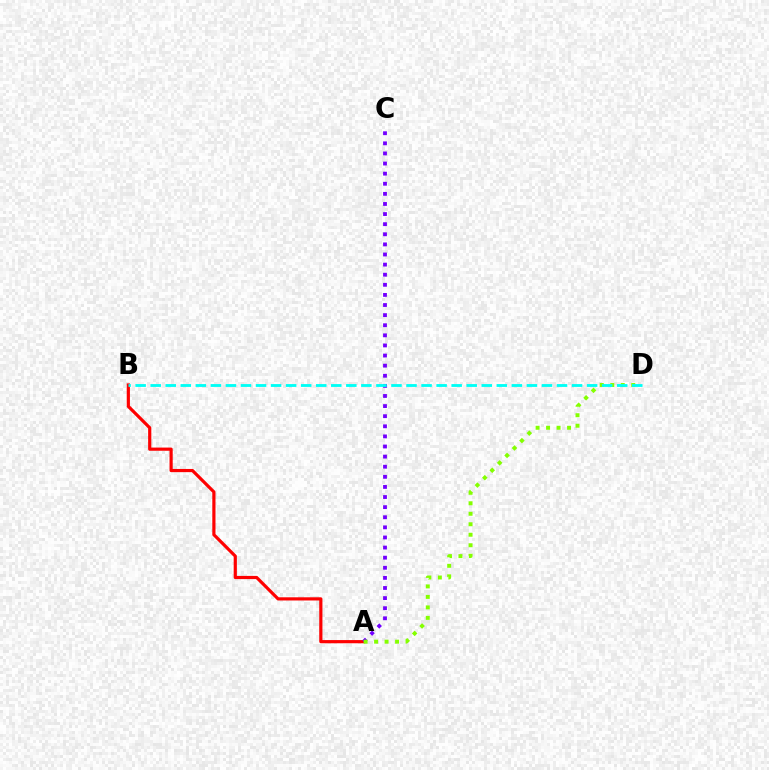{('A', 'B'): [{'color': '#ff0000', 'line_style': 'solid', 'thickness': 2.29}], ('A', 'C'): [{'color': '#7200ff', 'line_style': 'dotted', 'thickness': 2.75}], ('A', 'D'): [{'color': '#84ff00', 'line_style': 'dotted', 'thickness': 2.85}], ('B', 'D'): [{'color': '#00fff6', 'line_style': 'dashed', 'thickness': 2.04}]}